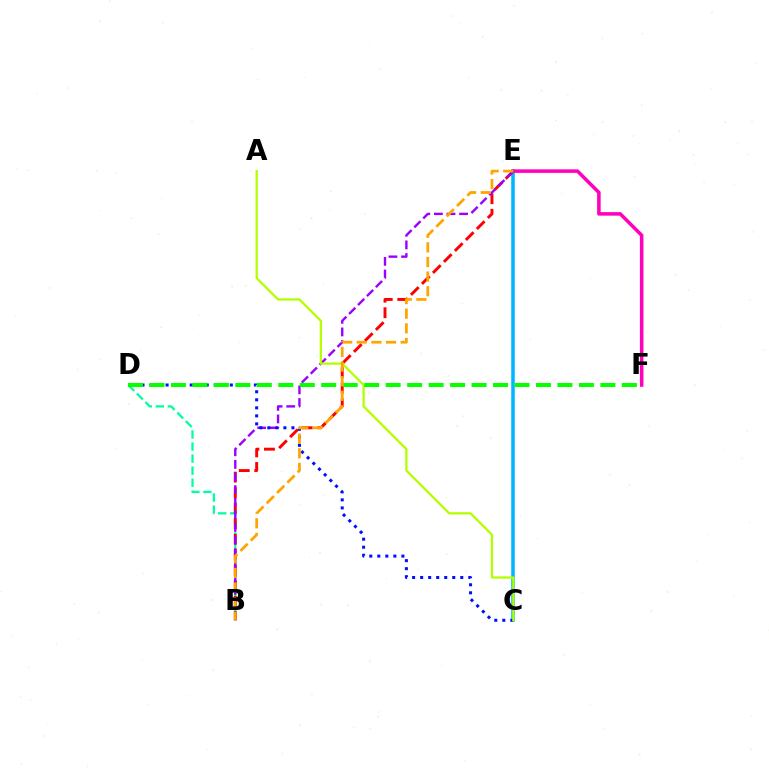{('B', 'D'): [{'color': '#00ff9d', 'line_style': 'dashed', 'thickness': 1.64}], ('C', 'E'): [{'color': '#00b5ff', 'line_style': 'solid', 'thickness': 2.54}], ('B', 'E'): [{'color': '#ff0000', 'line_style': 'dashed', 'thickness': 2.11}, {'color': '#9b00ff', 'line_style': 'dashed', 'thickness': 1.71}, {'color': '#ffa500', 'line_style': 'dashed', 'thickness': 1.99}], ('E', 'F'): [{'color': '#ff00bd', 'line_style': 'solid', 'thickness': 2.55}], ('C', 'D'): [{'color': '#0010ff', 'line_style': 'dotted', 'thickness': 2.18}], ('A', 'C'): [{'color': '#b3ff00', 'line_style': 'solid', 'thickness': 1.64}], ('D', 'F'): [{'color': '#08ff00', 'line_style': 'dashed', 'thickness': 2.92}]}